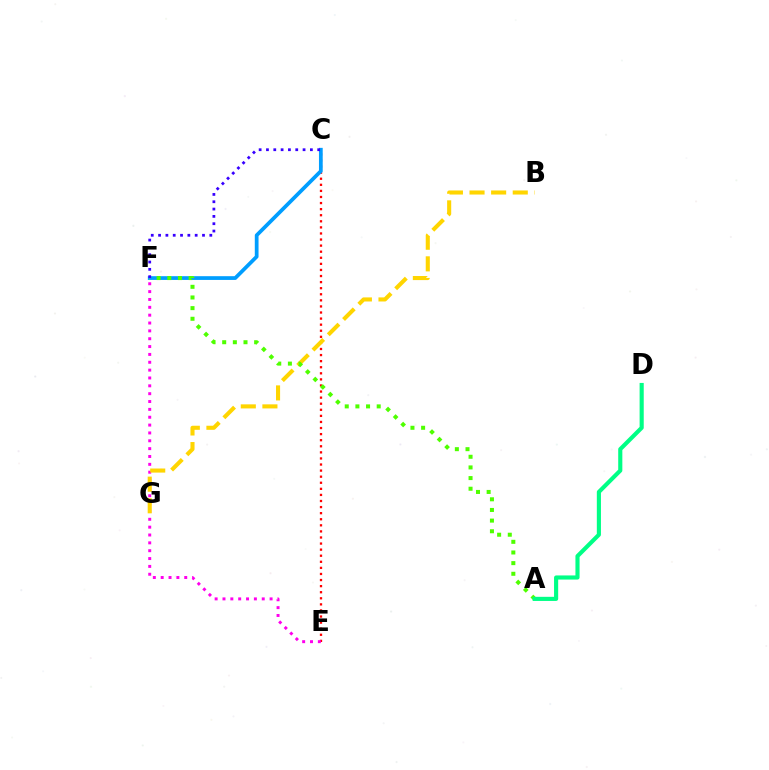{('C', 'E'): [{'color': '#ff0000', 'line_style': 'dotted', 'thickness': 1.65}], ('E', 'F'): [{'color': '#ff00ed', 'line_style': 'dotted', 'thickness': 2.13}], ('C', 'F'): [{'color': '#009eff', 'line_style': 'solid', 'thickness': 2.7}, {'color': '#3700ff', 'line_style': 'dotted', 'thickness': 1.99}], ('B', 'G'): [{'color': '#ffd500', 'line_style': 'dashed', 'thickness': 2.94}], ('A', 'F'): [{'color': '#4fff00', 'line_style': 'dotted', 'thickness': 2.89}], ('A', 'D'): [{'color': '#00ff86', 'line_style': 'solid', 'thickness': 2.97}]}